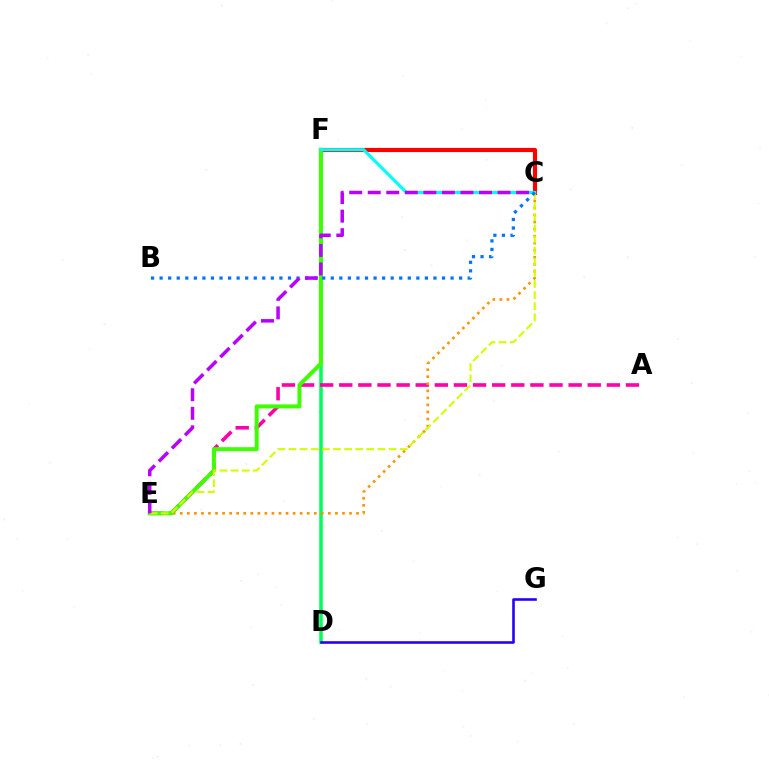{('D', 'F'): [{'color': '#00ff5c', 'line_style': 'solid', 'thickness': 2.55}], ('A', 'E'): [{'color': '#ff00ac', 'line_style': 'dashed', 'thickness': 2.6}], ('C', 'F'): [{'color': '#ff0000', 'line_style': 'solid', 'thickness': 2.99}, {'color': '#00fff6', 'line_style': 'solid', 'thickness': 2.25}], ('C', 'E'): [{'color': '#ff9400', 'line_style': 'dotted', 'thickness': 1.92}, {'color': '#d1ff00', 'line_style': 'dashed', 'thickness': 1.51}, {'color': '#b900ff', 'line_style': 'dashed', 'thickness': 2.52}], ('E', 'F'): [{'color': '#3dff00', 'line_style': 'solid', 'thickness': 2.85}], ('B', 'C'): [{'color': '#0074ff', 'line_style': 'dotted', 'thickness': 2.33}], ('D', 'G'): [{'color': '#2500ff', 'line_style': 'solid', 'thickness': 1.87}]}